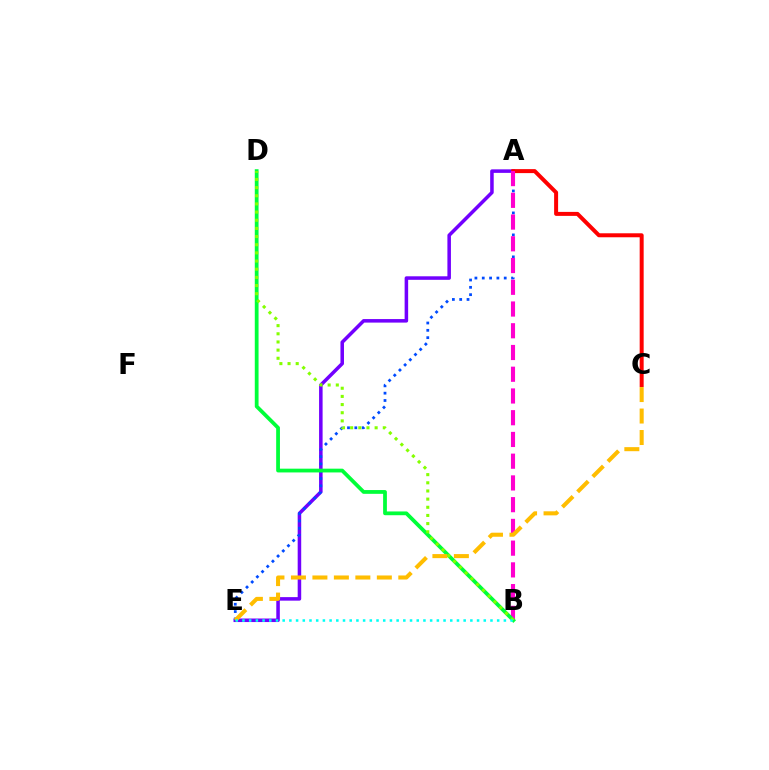{('A', 'E'): [{'color': '#7200ff', 'line_style': 'solid', 'thickness': 2.54}, {'color': '#004bff', 'line_style': 'dotted', 'thickness': 1.99}], ('A', 'C'): [{'color': '#ff0000', 'line_style': 'solid', 'thickness': 2.87}], ('A', 'B'): [{'color': '#ff00cf', 'line_style': 'dashed', 'thickness': 2.95}], ('B', 'D'): [{'color': '#00ff39', 'line_style': 'solid', 'thickness': 2.71}, {'color': '#84ff00', 'line_style': 'dotted', 'thickness': 2.22}], ('C', 'E'): [{'color': '#ffbd00', 'line_style': 'dashed', 'thickness': 2.92}], ('B', 'E'): [{'color': '#00fff6', 'line_style': 'dotted', 'thickness': 1.82}]}